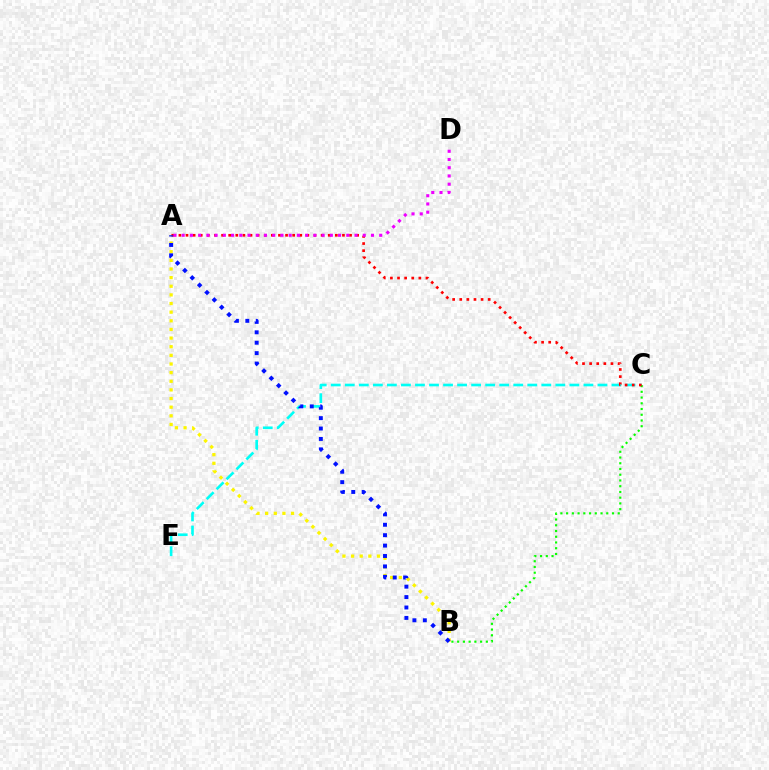{('C', 'E'): [{'color': '#00fff6', 'line_style': 'dashed', 'thickness': 1.91}], ('A', 'B'): [{'color': '#fcf500', 'line_style': 'dotted', 'thickness': 2.35}, {'color': '#0010ff', 'line_style': 'dotted', 'thickness': 2.83}], ('B', 'C'): [{'color': '#08ff00', 'line_style': 'dotted', 'thickness': 1.56}], ('A', 'C'): [{'color': '#ff0000', 'line_style': 'dotted', 'thickness': 1.93}], ('A', 'D'): [{'color': '#ee00ff', 'line_style': 'dotted', 'thickness': 2.24}]}